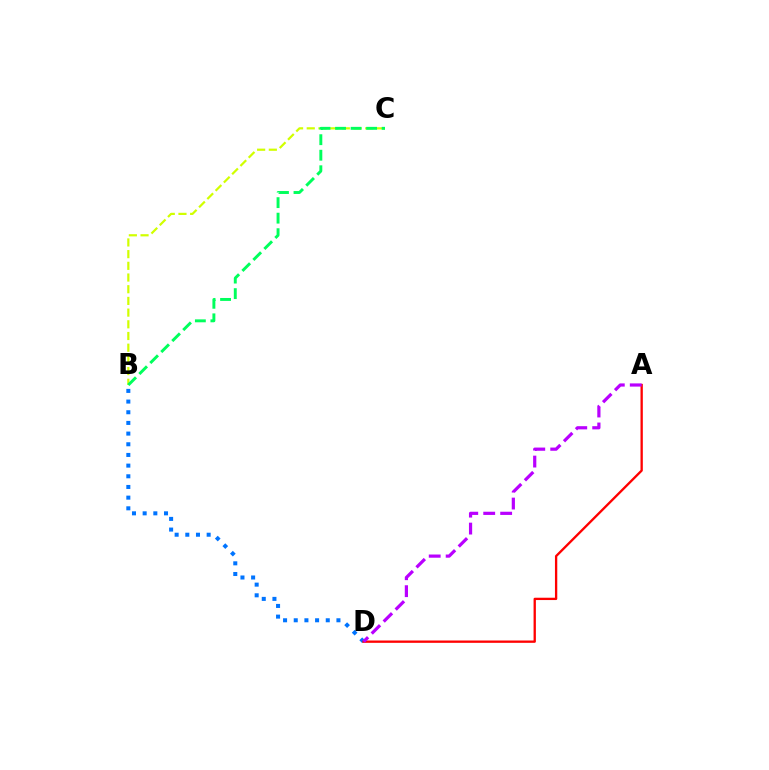{('B', 'D'): [{'color': '#0074ff', 'line_style': 'dotted', 'thickness': 2.9}], ('A', 'D'): [{'color': '#ff0000', 'line_style': 'solid', 'thickness': 1.67}, {'color': '#b900ff', 'line_style': 'dashed', 'thickness': 2.3}], ('B', 'C'): [{'color': '#d1ff00', 'line_style': 'dashed', 'thickness': 1.59}, {'color': '#00ff5c', 'line_style': 'dashed', 'thickness': 2.11}]}